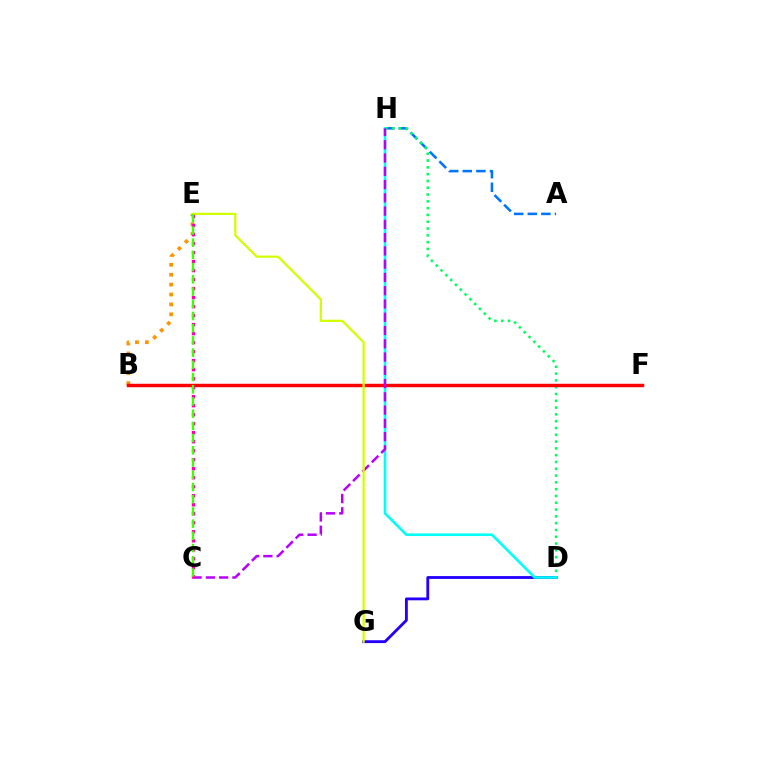{('A', 'H'): [{'color': '#0074ff', 'line_style': 'dashed', 'thickness': 1.85}], ('B', 'E'): [{'color': '#ff9400', 'line_style': 'dotted', 'thickness': 2.69}], ('D', 'G'): [{'color': '#2500ff', 'line_style': 'solid', 'thickness': 2.05}], ('D', 'H'): [{'color': '#00ff5c', 'line_style': 'dotted', 'thickness': 1.85}, {'color': '#00fff6', 'line_style': 'solid', 'thickness': 1.89}], ('B', 'F'): [{'color': '#ff0000', 'line_style': 'solid', 'thickness': 2.47}], ('C', 'H'): [{'color': '#b900ff', 'line_style': 'dashed', 'thickness': 1.8}], ('C', 'E'): [{'color': '#ff00ac', 'line_style': 'dotted', 'thickness': 2.45}, {'color': '#3dff00', 'line_style': 'dashed', 'thickness': 1.66}], ('E', 'G'): [{'color': '#d1ff00', 'line_style': 'solid', 'thickness': 1.61}]}